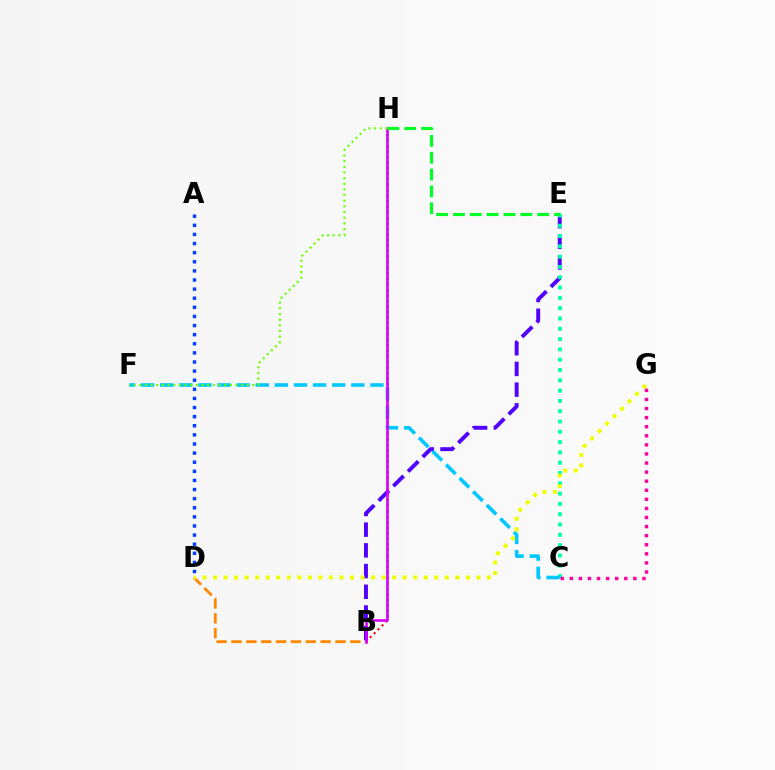{('B', 'E'): [{'color': '#4f00ff', 'line_style': 'dashed', 'thickness': 2.81}], ('B', 'D'): [{'color': '#ff8800', 'line_style': 'dashed', 'thickness': 2.02}], ('C', 'E'): [{'color': '#00ffaf', 'line_style': 'dotted', 'thickness': 2.8}], ('C', 'F'): [{'color': '#00c7ff', 'line_style': 'dashed', 'thickness': 2.6}], ('B', 'H'): [{'color': '#ff0000', 'line_style': 'dotted', 'thickness': 1.5}, {'color': '#d600ff', 'line_style': 'solid', 'thickness': 1.87}], ('A', 'D'): [{'color': '#003fff', 'line_style': 'dotted', 'thickness': 2.48}], ('E', 'H'): [{'color': '#00ff27', 'line_style': 'dashed', 'thickness': 2.29}], ('D', 'G'): [{'color': '#eeff00', 'line_style': 'dotted', 'thickness': 2.86}], ('C', 'G'): [{'color': '#ff00a0', 'line_style': 'dotted', 'thickness': 2.47}], ('F', 'H'): [{'color': '#66ff00', 'line_style': 'dotted', 'thickness': 1.54}]}